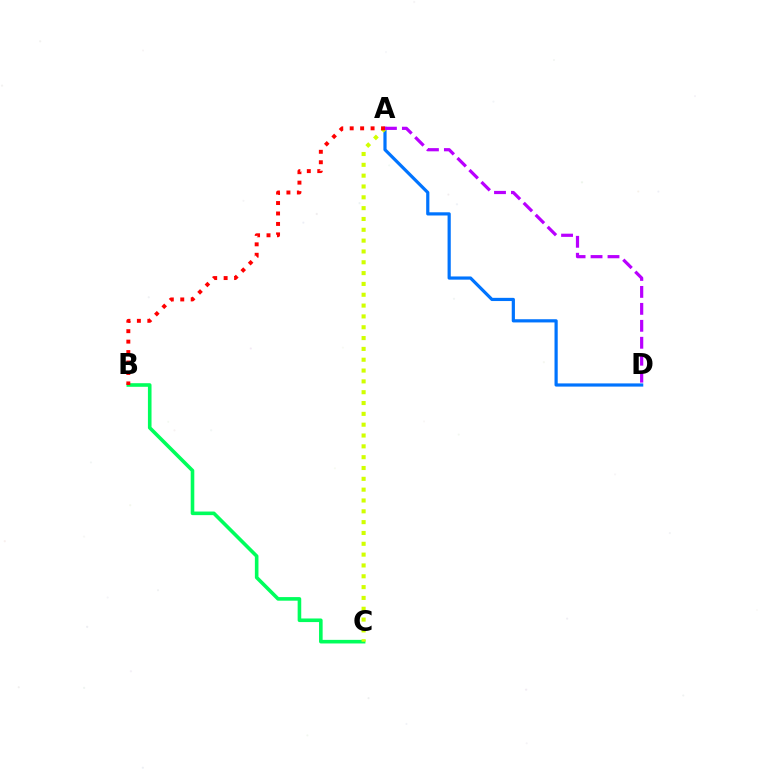{('B', 'C'): [{'color': '#00ff5c', 'line_style': 'solid', 'thickness': 2.59}], ('A', 'D'): [{'color': '#0074ff', 'line_style': 'solid', 'thickness': 2.3}, {'color': '#b900ff', 'line_style': 'dashed', 'thickness': 2.3}], ('A', 'C'): [{'color': '#d1ff00', 'line_style': 'dotted', 'thickness': 2.94}], ('A', 'B'): [{'color': '#ff0000', 'line_style': 'dotted', 'thickness': 2.84}]}